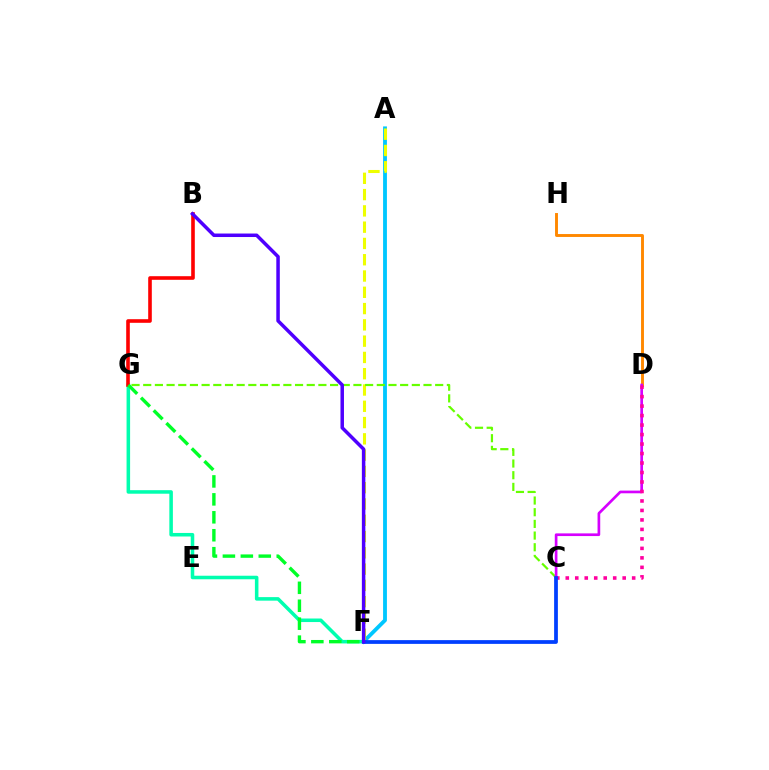{('A', 'F'): [{'color': '#00c7ff', 'line_style': 'solid', 'thickness': 2.76}, {'color': '#eeff00', 'line_style': 'dashed', 'thickness': 2.21}], ('F', 'G'): [{'color': '#00ffaf', 'line_style': 'solid', 'thickness': 2.55}, {'color': '#00ff27', 'line_style': 'dashed', 'thickness': 2.44}], ('D', 'H'): [{'color': '#ff8800', 'line_style': 'solid', 'thickness': 2.09}], ('B', 'G'): [{'color': '#ff0000', 'line_style': 'solid', 'thickness': 2.6}], ('C', 'G'): [{'color': '#66ff00', 'line_style': 'dashed', 'thickness': 1.59}], ('C', 'D'): [{'color': '#d600ff', 'line_style': 'solid', 'thickness': 1.93}, {'color': '#ff00a0', 'line_style': 'dotted', 'thickness': 2.58}], ('C', 'F'): [{'color': '#003fff', 'line_style': 'solid', 'thickness': 2.71}], ('B', 'F'): [{'color': '#4f00ff', 'line_style': 'solid', 'thickness': 2.52}]}